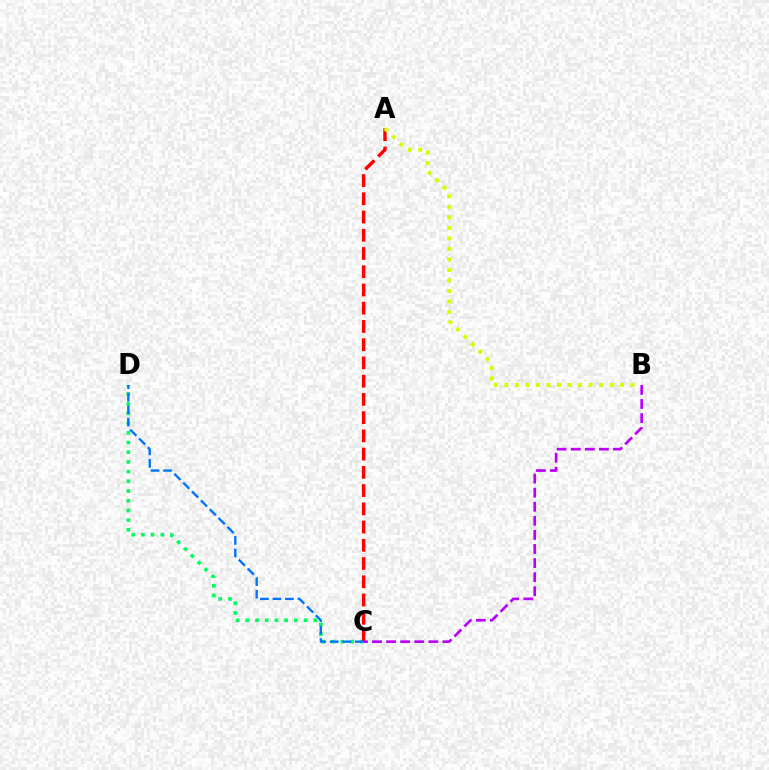{('C', 'D'): [{'color': '#00ff5c', 'line_style': 'dotted', 'thickness': 2.64}, {'color': '#0074ff', 'line_style': 'dashed', 'thickness': 1.7}], ('A', 'C'): [{'color': '#ff0000', 'line_style': 'dashed', 'thickness': 2.48}], ('A', 'B'): [{'color': '#d1ff00', 'line_style': 'dotted', 'thickness': 2.86}], ('B', 'C'): [{'color': '#b900ff', 'line_style': 'dashed', 'thickness': 1.91}]}